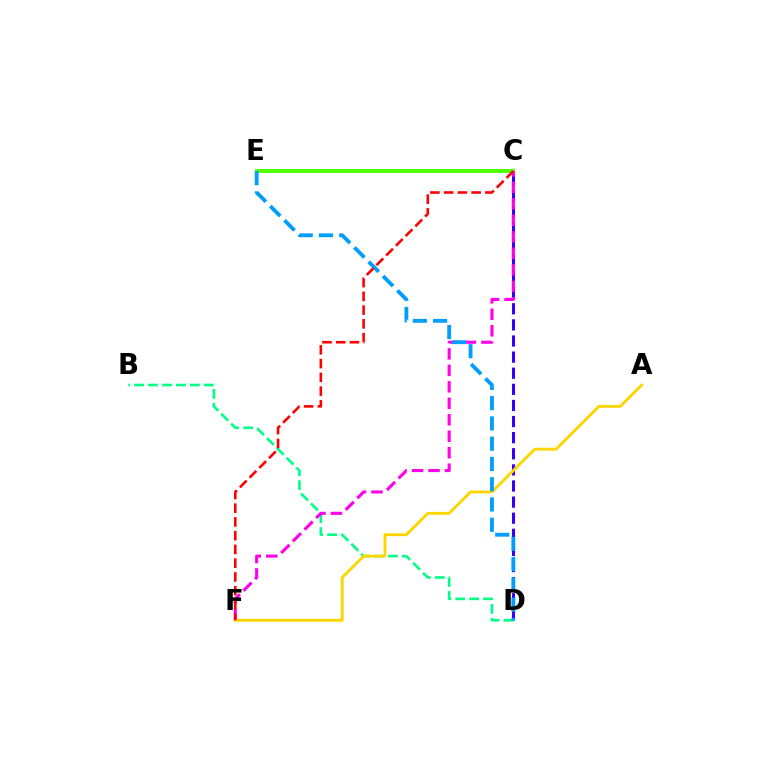{('C', 'D'): [{'color': '#3700ff', 'line_style': 'dashed', 'thickness': 2.19}], ('B', 'D'): [{'color': '#00ff86', 'line_style': 'dashed', 'thickness': 1.89}], ('C', 'E'): [{'color': '#4fff00', 'line_style': 'solid', 'thickness': 2.82}], ('C', 'F'): [{'color': '#ff00ed', 'line_style': 'dashed', 'thickness': 2.24}, {'color': '#ff0000', 'line_style': 'dashed', 'thickness': 1.87}], ('A', 'F'): [{'color': '#ffd500', 'line_style': 'solid', 'thickness': 2.07}], ('D', 'E'): [{'color': '#009eff', 'line_style': 'dashed', 'thickness': 2.75}]}